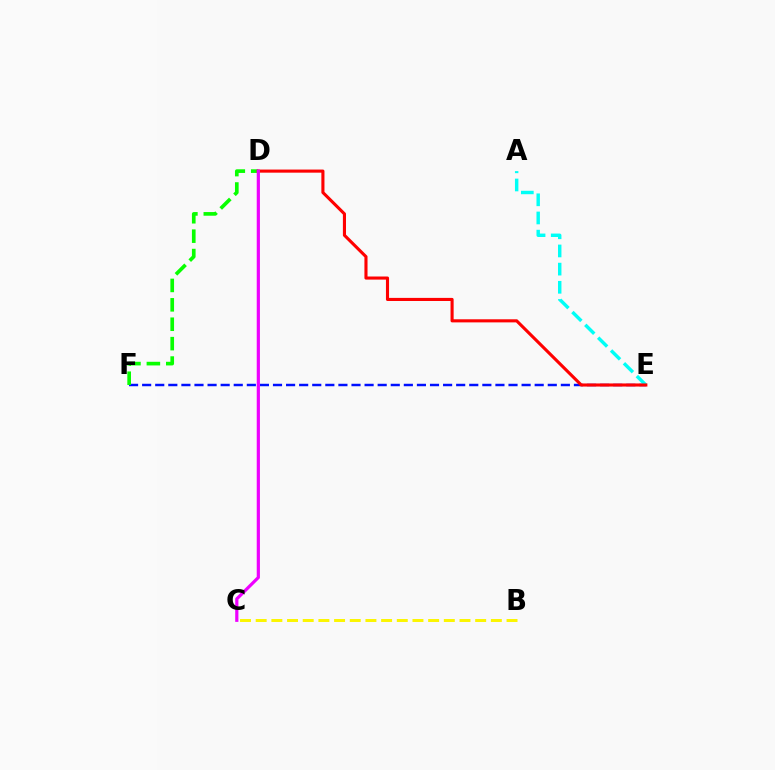{('E', 'F'): [{'color': '#0010ff', 'line_style': 'dashed', 'thickness': 1.78}], ('D', 'F'): [{'color': '#08ff00', 'line_style': 'dashed', 'thickness': 2.64}], ('B', 'C'): [{'color': '#fcf500', 'line_style': 'dashed', 'thickness': 2.13}], ('A', 'E'): [{'color': '#00fff6', 'line_style': 'dashed', 'thickness': 2.47}], ('D', 'E'): [{'color': '#ff0000', 'line_style': 'solid', 'thickness': 2.23}], ('C', 'D'): [{'color': '#ee00ff', 'line_style': 'solid', 'thickness': 2.3}]}